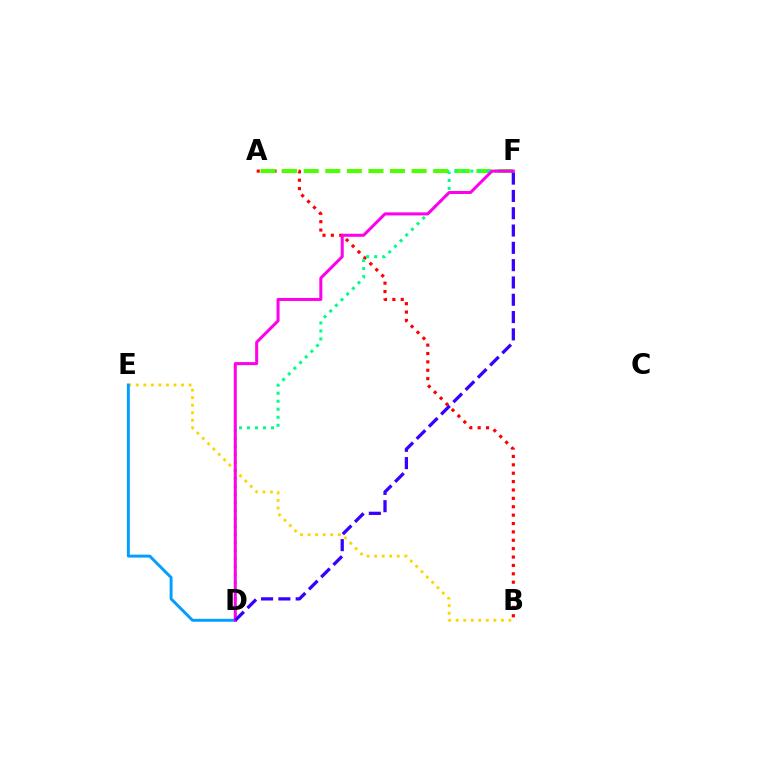{('A', 'B'): [{'color': '#ff0000', 'line_style': 'dotted', 'thickness': 2.28}], ('A', 'F'): [{'color': '#4fff00', 'line_style': 'dashed', 'thickness': 2.93}], ('B', 'E'): [{'color': '#ffd500', 'line_style': 'dotted', 'thickness': 2.05}], ('D', 'F'): [{'color': '#00ff86', 'line_style': 'dotted', 'thickness': 2.17}, {'color': '#ff00ed', 'line_style': 'solid', 'thickness': 2.18}, {'color': '#3700ff', 'line_style': 'dashed', 'thickness': 2.35}], ('D', 'E'): [{'color': '#009eff', 'line_style': 'solid', 'thickness': 2.1}]}